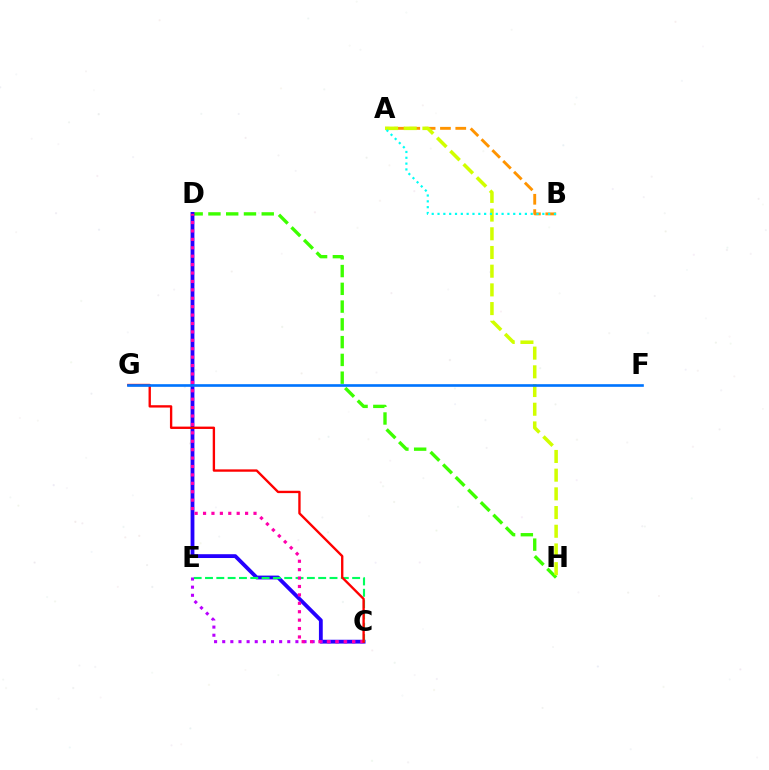{('D', 'H'): [{'color': '#3dff00', 'line_style': 'dashed', 'thickness': 2.41}], ('A', 'B'): [{'color': '#ff9400', 'line_style': 'dashed', 'thickness': 2.08}, {'color': '#00fff6', 'line_style': 'dotted', 'thickness': 1.58}], ('C', 'D'): [{'color': '#2500ff', 'line_style': 'solid', 'thickness': 2.75}, {'color': '#ff00ac', 'line_style': 'dotted', 'thickness': 2.29}], ('A', 'H'): [{'color': '#d1ff00', 'line_style': 'dashed', 'thickness': 2.54}], ('C', 'E'): [{'color': '#00ff5c', 'line_style': 'dashed', 'thickness': 1.54}, {'color': '#b900ff', 'line_style': 'dotted', 'thickness': 2.21}], ('C', 'G'): [{'color': '#ff0000', 'line_style': 'solid', 'thickness': 1.7}], ('F', 'G'): [{'color': '#0074ff', 'line_style': 'solid', 'thickness': 1.9}]}